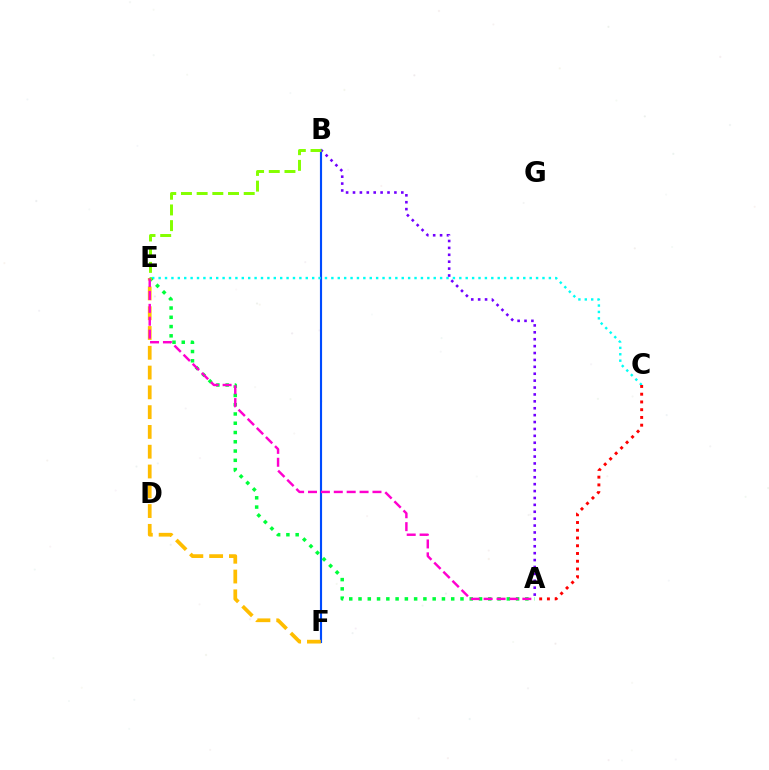{('B', 'F'): [{'color': '#004bff', 'line_style': 'solid', 'thickness': 1.54}], ('C', 'E'): [{'color': '#00fff6', 'line_style': 'dotted', 'thickness': 1.74}], ('A', 'E'): [{'color': '#00ff39', 'line_style': 'dotted', 'thickness': 2.52}, {'color': '#ff00cf', 'line_style': 'dashed', 'thickness': 1.75}], ('A', 'B'): [{'color': '#7200ff', 'line_style': 'dotted', 'thickness': 1.88}], ('E', 'F'): [{'color': '#ffbd00', 'line_style': 'dashed', 'thickness': 2.69}], ('B', 'E'): [{'color': '#84ff00', 'line_style': 'dashed', 'thickness': 2.13}], ('A', 'C'): [{'color': '#ff0000', 'line_style': 'dotted', 'thickness': 2.1}]}